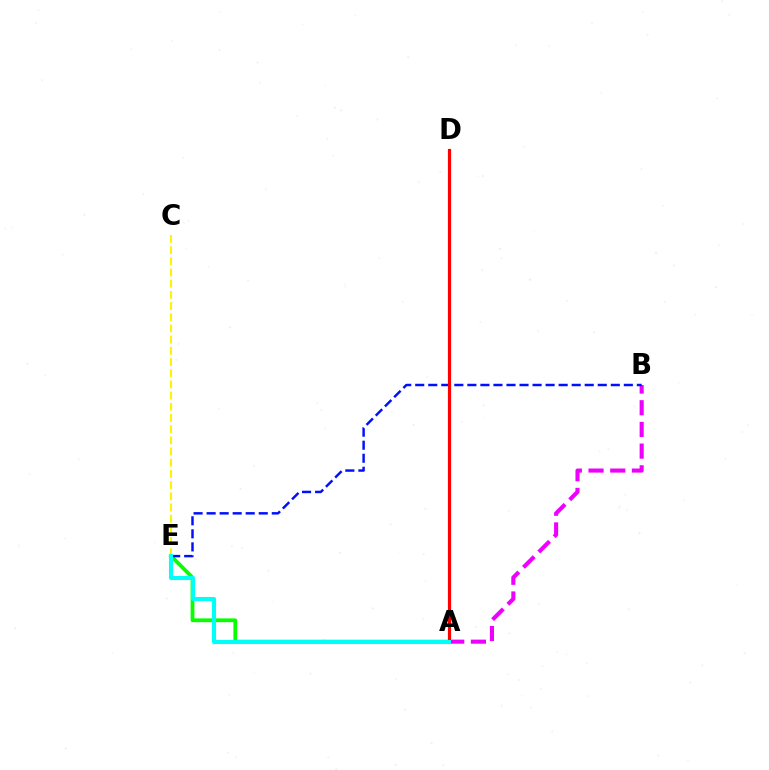{('A', 'E'): [{'color': '#08ff00', 'line_style': 'solid', 'thickness': 2.72}, {'color': '#00fff6', 'line_style': 'solid', 'thickness': 2.94}], ('A', 'B'): [{'color': '#ee00ff', 'line_style': 'dashed', 'thickness': 2.95}], ('B', 'E'): [{'color': '#0010ff', 'line_style': 'dashed', 'thickness': 1.77}], ('A', 'D'): [{'color': '#ff0000', 'line_style': 'solid', 'thickness': 2.28}], ('C', 'E'): [{'color': '#fcf500', 'line_style': 'dashed', 'thickness': 1.52}]}